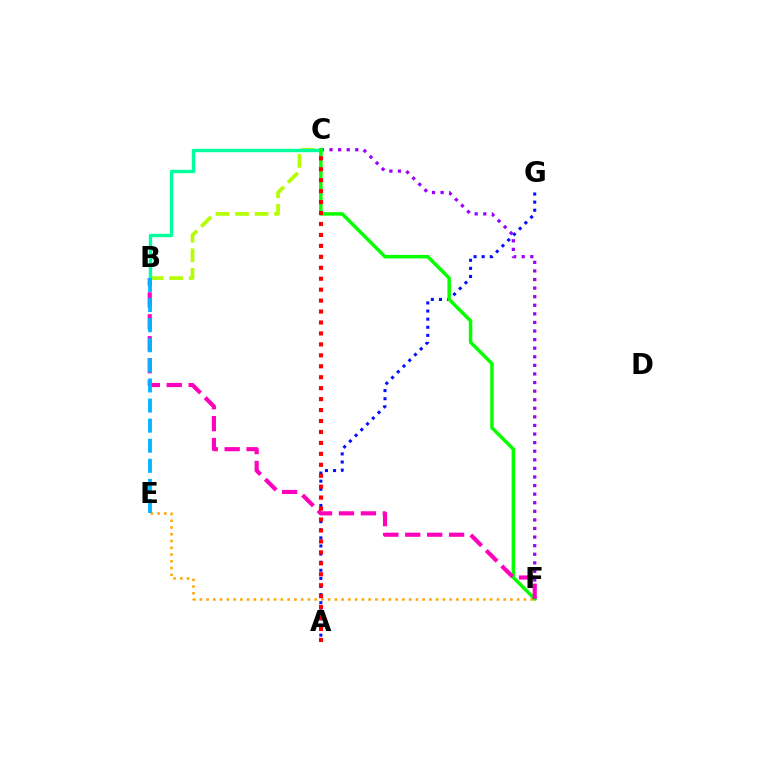{('C', 'F'): [{'color': '#9b00ff', 'line_style': 'dotted', 'thickness': 2.33}, {'color': '#08ff00', 'line_style': 'solid', 'thickness': 2.51}], ('E', 'F'): [{'color': '#ffa500', 'line_style': 'dotted', 'thickness': 1.83}], ('A', 'G'): [{'color': '#0010ff', 'line_style': 'dotted', 'thickness': 2.2}], ('B', 'C'): [{'color': '#b3ff00', 'line_style': 'dashed', 'thickness': 2.66}, {'color': '#00ff9d', 'line_style': 'solid', 'thickness': 2.44}], ('B', 'F'): [{'color': '#ff00bd', 'line_style': 'dashed', 'thickness': 2.98}], ('A', 'C'): [{'color': '#ff0000', 'line_style': 'dotted', 'thickness': 2.97}], ('B', 'E'): [{'color': '#00b5ff', 'line_style': 'dashed', 'thickness': 2.73}]}